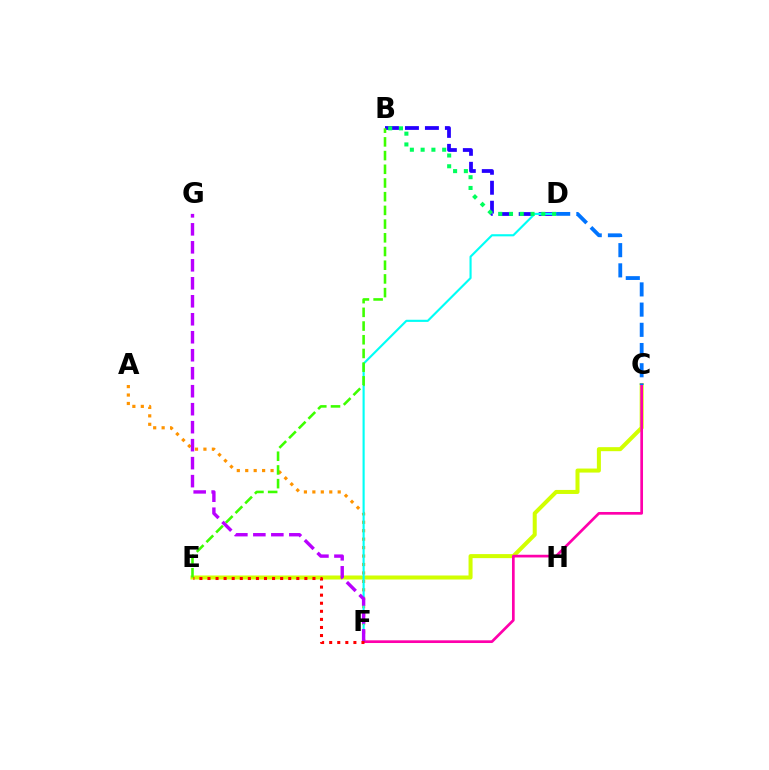{('C', 'E'): [{'color': '#d1ff00', 'line_style': 'solid', 'thickness': 2.9}], ('B', 'D'): [{'color': '#2500ff', 'line_style': 'dashed', 'thickness': 2.71}, {'color': '#00ff5c', 'line_style': 'dotted', 'thickness': 2.93}], ('A', 'F'): [{'color': '#ff9400', 'line_style': 'dotted', 'thickness': 2.29}], ('D', 'F'): [{'color': '#00fff6', 'line_style': 'solid', 'thickness': 1.54}], ('B', 'E'): [{'color': '#3dff00', 'line_style': 'dashed', 'thickness': 1.86}], ('C', 'F'): [{'color': '#ff00ac', 'line_style': 'solid', 'thickness': 1.94}], ('C', 'D'): [{'color': '#0074ff', 'line_style': 'dashed', 'thickness': 2.75}], ('F', 'G'): [{'color': '#b900ff', 'line_style': 'dashed', 'thickness': 2.44}], ('E', 'F'): [{'color': '#ff0000', 'line_style': 'dotted', 'thickness': 2.19}]}